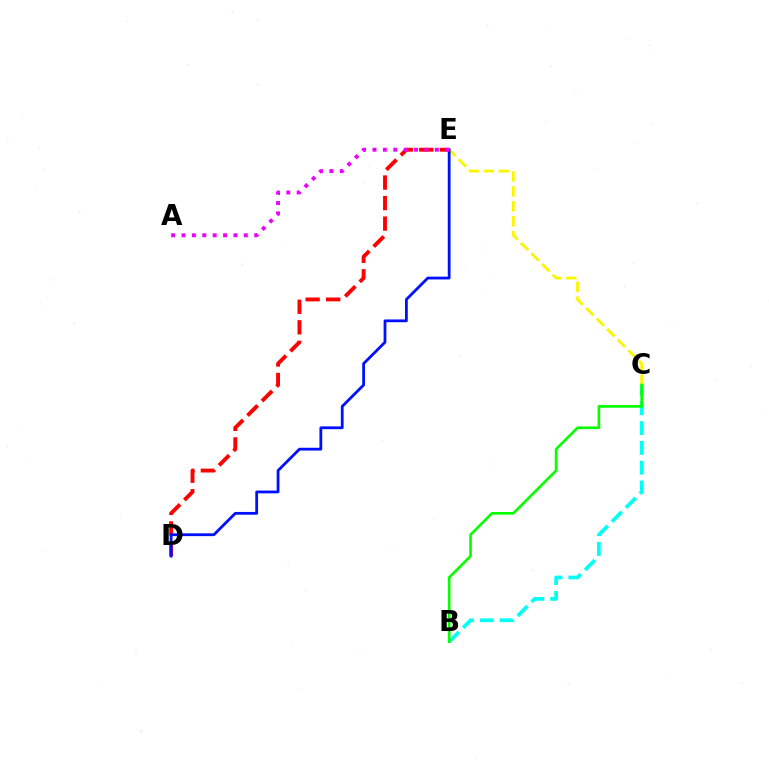{('D', 'E'): [{'color': '#ff0000', 'line_style': 'dashed', 'thickness': 2.79}, {'color': '#0010ff', 'line_style': 'solid', 'thickness': 2.01}], ('C', 'E'): [{'color': '#fcf500', 'line_style': 'dashed', 'thickness': 2.03}], ('A', 'E'): [{'color': '#ee00ff', 'line_style': 'dotted', 'thickness': 2.82}], ('B', 'C'): [{'color': '#00fff6', 'line_style': 'dashed', 'thickness': 2.69}, {'color': '#08ff00', 'line_style': 'solid', 'thickness': 1.92}]}